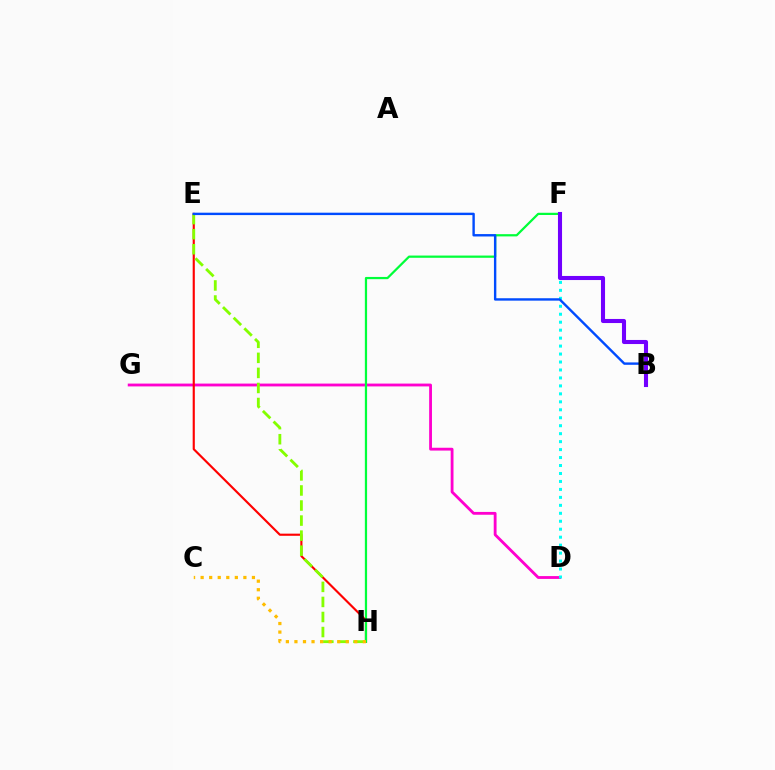{('D', 'G'): [{'color': '#ff00cf', 'line_style': 'solid', 'thickness': 2.03}], ('E', 'H'): [{'color': '#ff0000', 'line_style': 'solid', 'thickness': 1.54}, {'color': '#84ff00', 'line_style': 'dashed', 'thickness': 2.04}], ('D', 'F'): [{'color': '#00fff6', 'line_style': 'dotted', 'thickness': 2.16}], ('F', 'H'): [{'color': '#00ff39', 'line_style': 'solid', 'thickness': 1.61}], ('B', 'E'): [{'color': '#004bff', 'line_style': 'solid', 'thickness': 1.73}], ('C', 'H'): [{'color': '#ffbd00', 'line_style': 'dotted', 'thickness': 2.32}], ('B', 'F'): [{'color': '#7200ff', 'line_style': 'solid', 'thickness': 2.94}]}